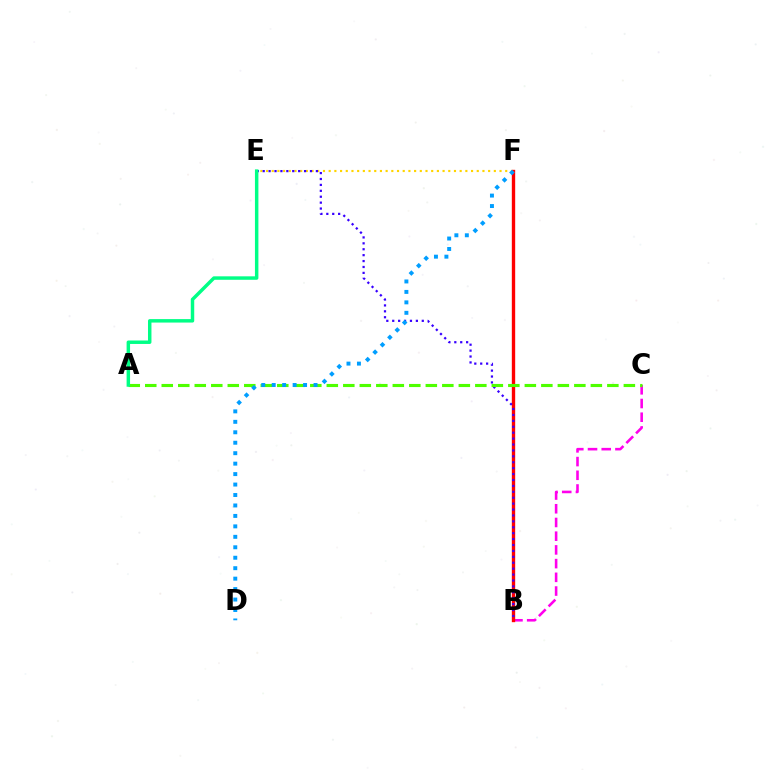{('E', 'F'): [{'color': '#ffd500', 'line_style': 'dotted', 'thickness': 1.55}], ('B', 'C'): [{'color': '#ff00ed', 'line_style': 'dashed', 'thickness': 1.86}], ('B', 'F'): [{'color': '#ff0000', 'line_style': 'solid', 'thickness': 2.42}], ('B', 'E'): [{'color': '#3700ff', 'line_style': 'dotted', 'thickness': 1.61}], ('A', 'C'): [{'color': '#4fff00', 'line_style': 'dashed', 'thickness': 2.24}], ('D', 'F'): [{'color': '#009eff', 'line_style': 'dotted', 'thickness': 2.84}], ('A', 'E'): [{'color': '#00ff86', 'line_style': 'solid', 'thickness': 2.49}]}